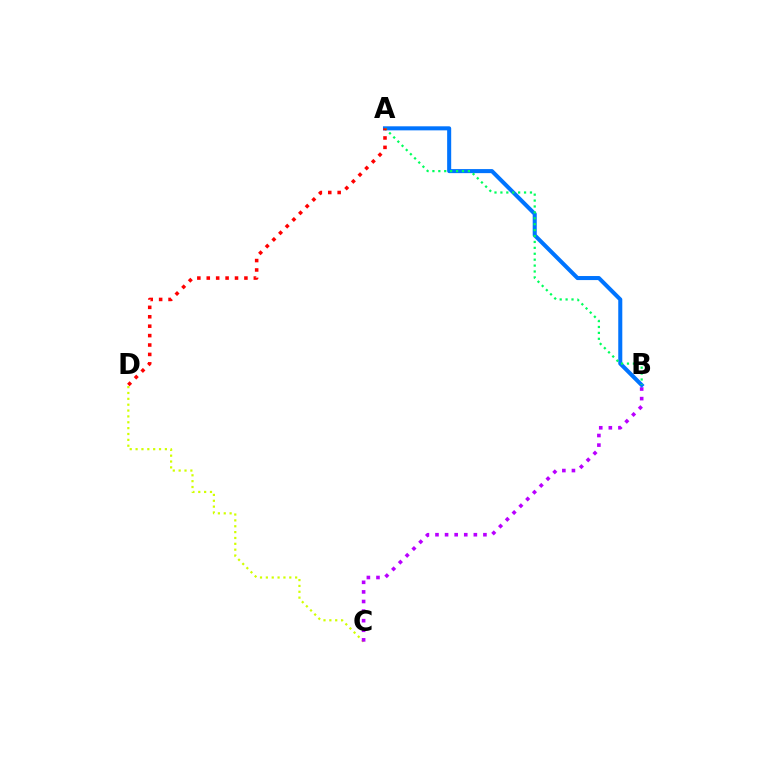{('C', 'D'): [{'color': '#d1ff00', 'line_style': 'dotted', 'thickness': 1.59}], ('B', 'C'): [{'color': '#b900ff', 'line_style': 'dotted', 'thickness': 2.61}], ('A', 'B'): [{'color': '#0074ff', 'line_style': 'solid', 'thickness': 2.91}, {'color': '#00ff5c', 'line_style': 'dotted', 'thickness': 1.61}], ('A', 'D'): [{'color': '#ff0000', 'line_style': 'dotted', 'thickness': 2.56}]}